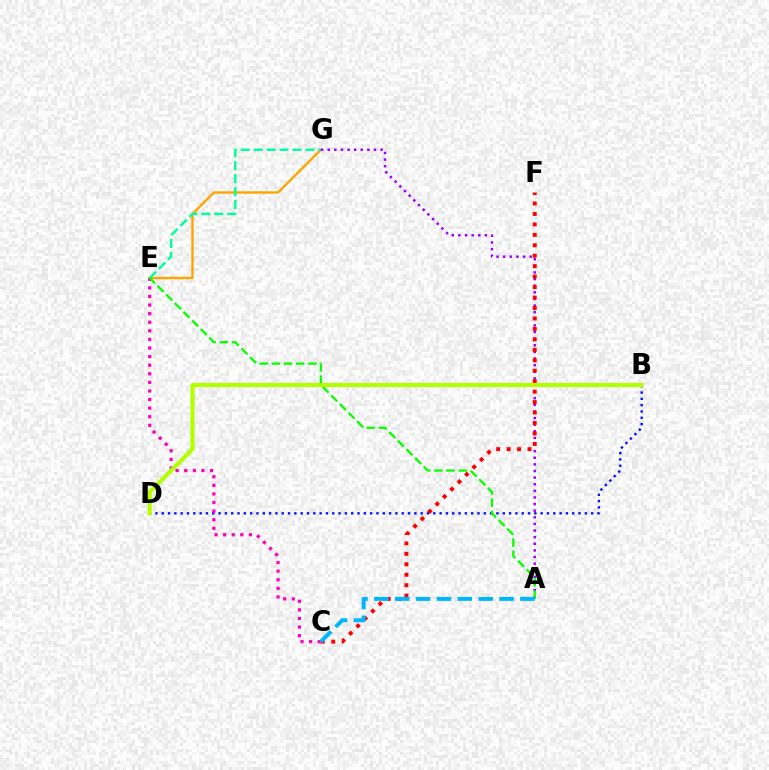{('B', 'D'): [{'color': '#0010ff', 'line_style': 'dotted', 'thickness': 1.72}, {'color': '#b3ff00', 'line_style': 'solid', 'thickness': 2.96}], ('E', 'G'): [{'color': '#ffa500', 'line_style': 'solid', 'thickness': 1.74}, {'color': '#00ff9d', 'line_style': 'dashed', 'thickness': 1.76}], ('A', 'G'): [{'color': '#9b00ff', 'line_style': 'dotted', 'thickness': 1.8}], ('C', 'F'): [{'color': '#ff0000', 'line_style': 'dotted', 'thickness': 2.84}], ('C', 'E'): [{'color': '#ff00bd', 'line_style': 'dotted', 'thickness': 2.33}], ('A', 'E'): [{'color': '#08ff00', 'line_style': 'dashed', 'thickness': 1.66}], ('A', 'C'): [{'color': '#00b5ff', 'line_style': 'dashed', 'thickness': 2.83}]}